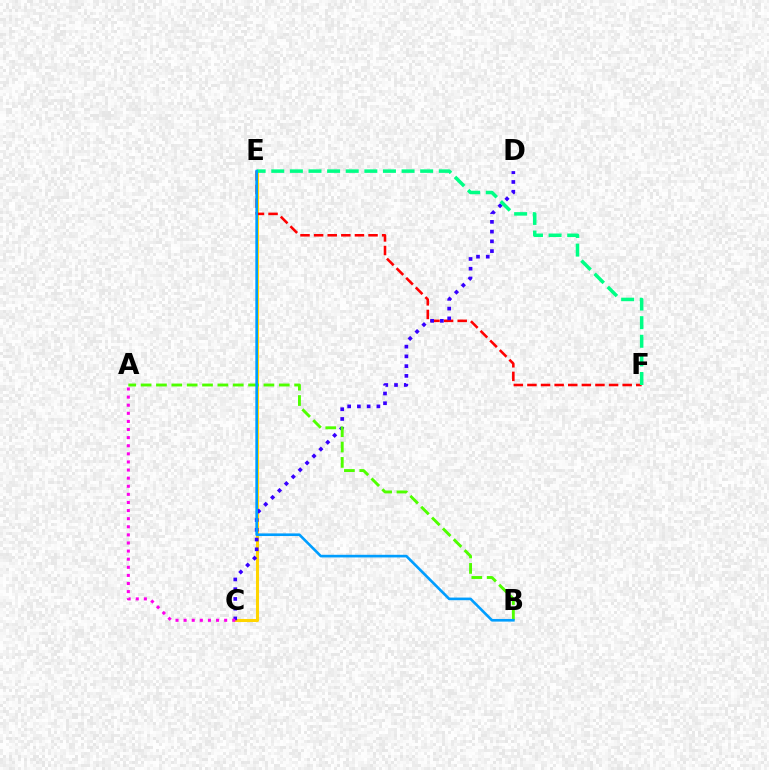{('C', 'E'): [{'color': '#ffd500', 'line_style': 'solid', 'thickness': 2.2}], ('E', 'F'): [{'color': '#ff0000', 'line_style': 'dashed', 'thickness': 1.85}, {'color': '#00ff86', 'line_style': 'dashed', 'thickness': 2.53}], ('C', 'D'): [{'color': '#3700ff', 'line_style': 'dotted', 'thickness': 2.65}], ('A', 'B'): [{'color': '#4fff00', 'line_style': 'dashed', 'thickness': 2.09}], ('A', 'C'): [{'color': '#ff00ed', 'line_style': 'dotted', 'thickness': 2.2}], ('B', 'E'): [{'color': '#009eff', 'line_style': 'solid', 'thickness': 1.9}]}